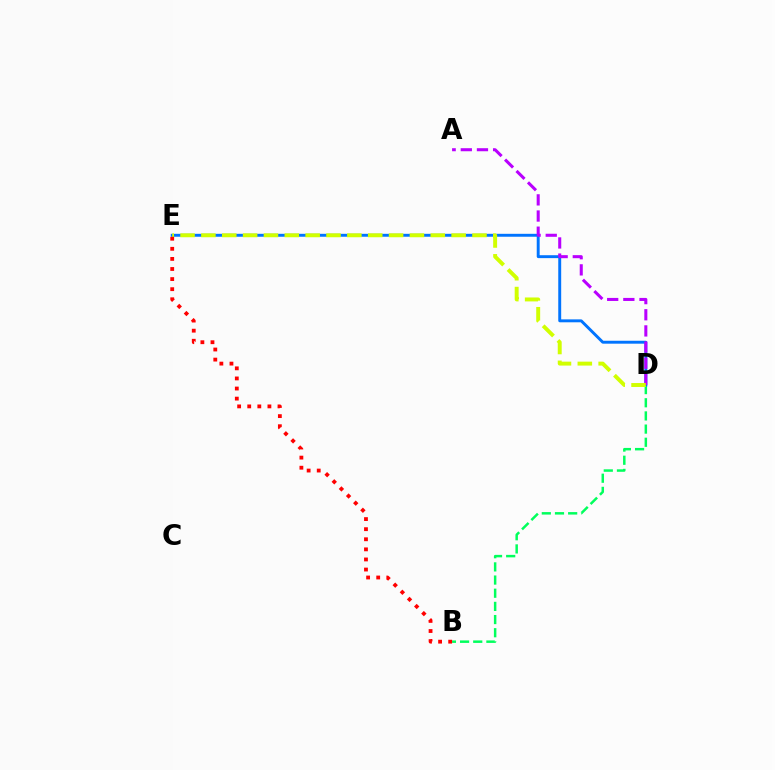{('B', 'D'): [{'color': '#00ff5c', 'line_style': 'dashed', 'thickness': 1.79}], ('D', 'E'): [{'color': '#0074ff', 'line_style': 'solid', 'thickness': 2.1}, {'color': '#d1ff00', 'line_style': 'dashed', 'thickness': 2.83}], ('A', 'D'): [{'color': '#b900ff', 'line_style': 'dashed', 'thickness': 2.19}], ('B', 'E'): [{'color': '#ff0000', 'line_style': 'dotted', 'thickness': 2.74}]}